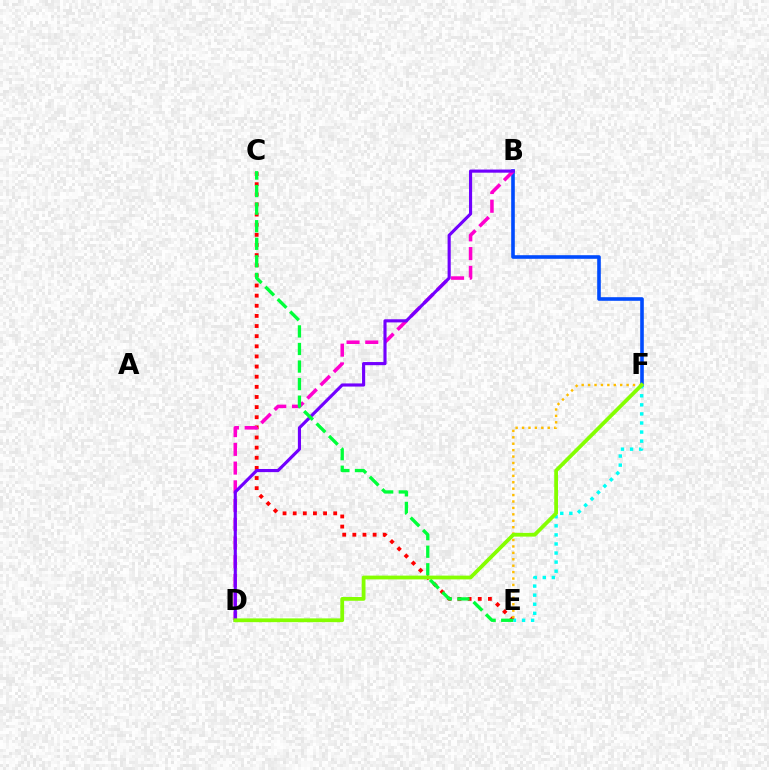{('C', 'E'): [{'color': '#ff0000', 'line_style': 'dotted', 'thickness': 2.75}, {'color': '#00ff39', 'line_style': 'dashed', 'thickness': 2.39}], ('B', 'F'): [{'color': '#004bff', 'line_style': 'solid', 'thickness': 2.6}], ('B', 'D'): [{'color': '#ff00cf', 'line_style': 'dashed', 'thickness': 2.54}, {'color': '#7200ff', 'line_style': 'solid', 'thickness': 2.26}], ('E', 'F'): [{'color': '#00fff6', 'line_style': 'dotted', 'thickness': 2.47}, {'color': '#ffbd00', 'line_style': 'dotted', 'thickness': 1.74}], ('D', 'F'): [{'color': '#84ff00', 'line_style': 'solid', 'thickness': 2.72}]}